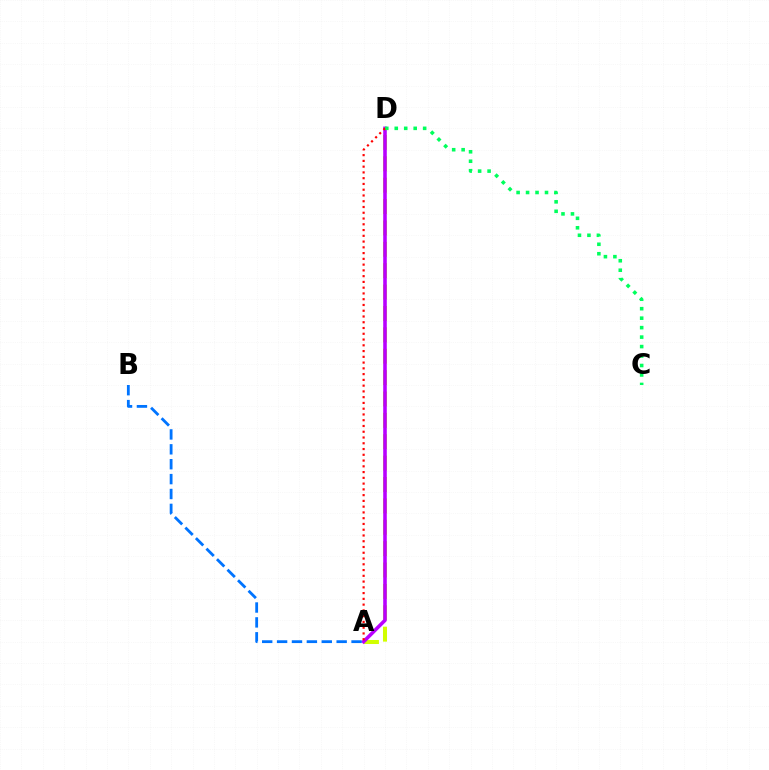{('A', 'D'): [{'color': '#d1ff00', 'line_style': 'dashed', 'thickness': 2.9}, {'color': '#b900ff', 'line_style': 'solid', 'thickness': 2.57}, {'color': '#ff0000', 'line_style': 'dotted', 'thickness': 1.57}], ('C', 'D'): [{'color': '#00ff5c', 'line_style': 'dotted', 'thickness': 2.57}], ('A', 'B'): [{'color': '#0074ff', 'line_style': 'dashed', 'thickness': 2.02}]}